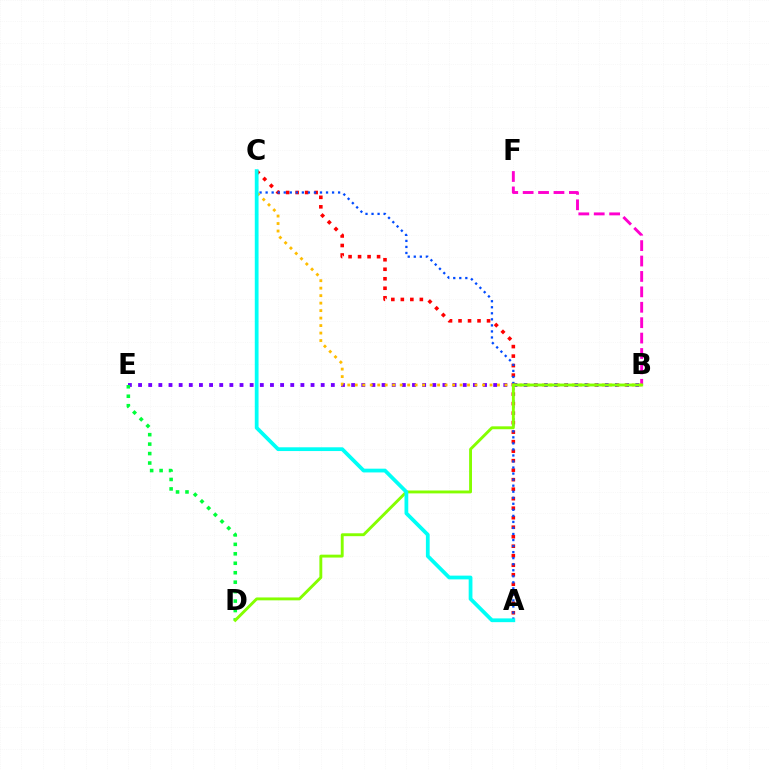{('B', 'E'): [{'color': '#7200ff', 'line_style': 'dotted', 'thickness': 2.76}], ('B', 'F'): [{'color': '#ff00cf', 'line_style': 'dashed', 'thickness': 2.09}], ('A', 'C'): [{'color': '#ff0000', 'line_style': 'dotted', 'thickness': 2.58}, {'color': '#004bff', 'line_style': 'dotted', 'thickness': 1.64}, {'color': '#00fff6', 'line_style': 'solid', 'thickness': 2.71}], ('D', 'E'): [{'color': '#00ff39', 'line_style': 'dotted', 'thickness': 2.57}], ('B', 'C'): [{'color': '#ffbd00', 'line_style': 'dotted', 'thickness': 2.03}], ('B', 'D'): [{'color': '#84ff00', 'line_style': 'solid', 'thickness': 2.08}]}